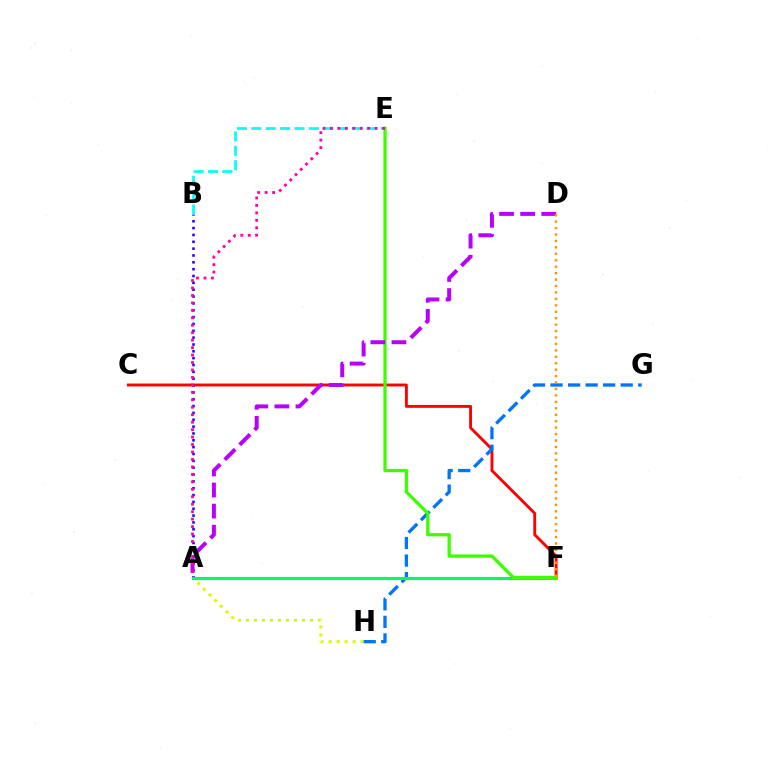{('A', 'B'): [{'color': '#2500ff', 'line_style': 'dotted', 'thickness': 1.86}], ('B', 'E'): [{'color': '#00fff6', 'line_style': 'dashed', 'thickness': 1.95}], ('C', 'F'): [{'color': '#ff0000', 'line_style': 'solid', 'thickness': 2.07}], ('A', 'H'): [{'color': '#d1ff00', 'line_style': 'dotted', 'thickness': 2.17}], ('G', 'H'): [{'color': '#0074ff', 'line_style': 'dashed', 'thickness': 2.38}], ('A', 'F'): [{'color': '#00ff5c', 'line_style': 'solid', 'thickness': 2.22}], ('E', 'F'): [{'color': '#3dff00', 'line_style': 'solid', 'thickness': 2.37}], ('A', 'D'): [{'color': '#b900ff', 'line_style': 'dashed', 'thickness': 2.87}], ('A', 'E'): [{'color': '#ff00ac', 'line_style': 'dotted', 'thickness': 2.03}], ('D', 'F'): [{'color': '#ff9400', 'line_style': 'dotted', 'thickness': 1.75}]}